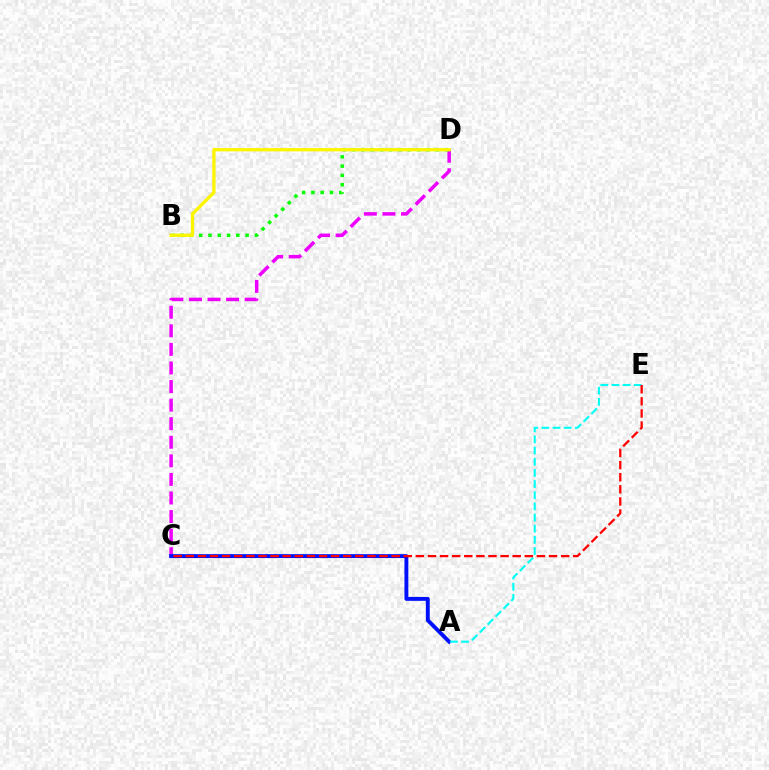{('C', 'D'): [{'color': '#ee00ff', 'line_style': 'dashed', 'thickness': 2.52}], ('A', 'C'): [{'color': '#0010ff', 'line_style': 'solid', 'thickness': 2.8}], ('B', 'D'): [{'color': '#08ff00', 'line_style': 'dotted', 'thickness': 2.52}, {'color': '#fcf500', 'line_style': 'solid', 'thickness': 2.37}], ('A', 'E'): [{'color': '#00fff6', 'line_style': 'dashed', 'thickness': 1.52}], ('C', 'E'): [{'color': '#ff0000', 'line_style': 'dashed', 'thickness': 1.64}]}